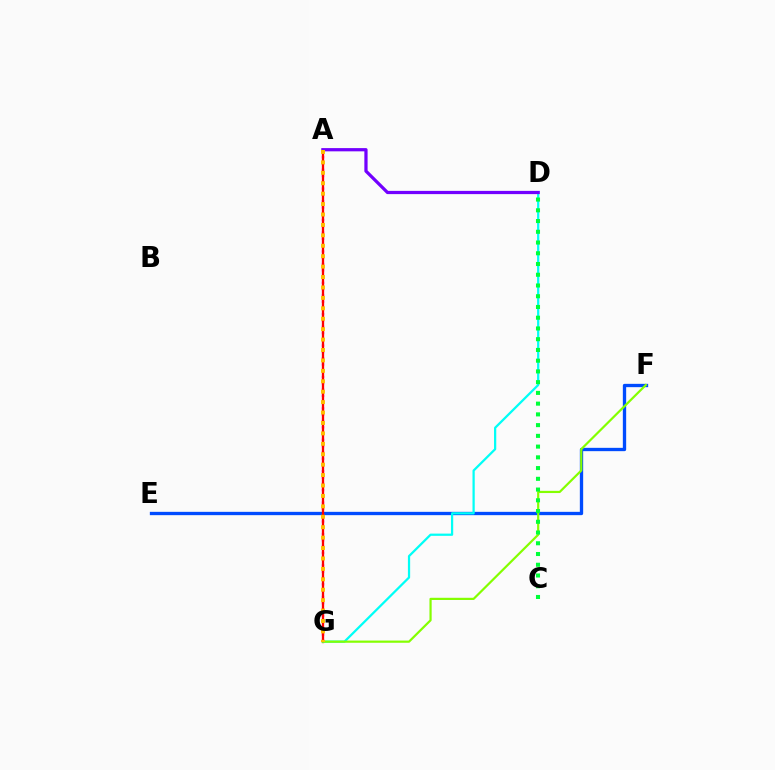{('A', 'G'): [{'color': '#ff00cf', 'line_style': 'dotted', 'thickness': 1.71}, {'color': '#ff0000', 'line_style': 'solid', 'thickness': 1.66}, {'color': '#ffbd00', 'line_style': 'dotted', 'thickness': 2.83}], ('E', 'F'): [{'color': '#004bff', 'line_style': 'solid', 'thickness': 2.39}], ('D', 'G'): [{'color': '#00fff6', 'line_style': 'solid', 'thickness': 1.61}], ('F', 'G'): [{'color': '#84ff00', 'line_style': 'solid', 'thickness': 1.58}], ('A', 'D'): [{'color': '#7200ff', 'line_style': 'solid', 'thickness': 2.33}], ('C', 'D'): [{'color': '#00ff39', 'line_style': 'dotted', 'thickness': 2.92}]}